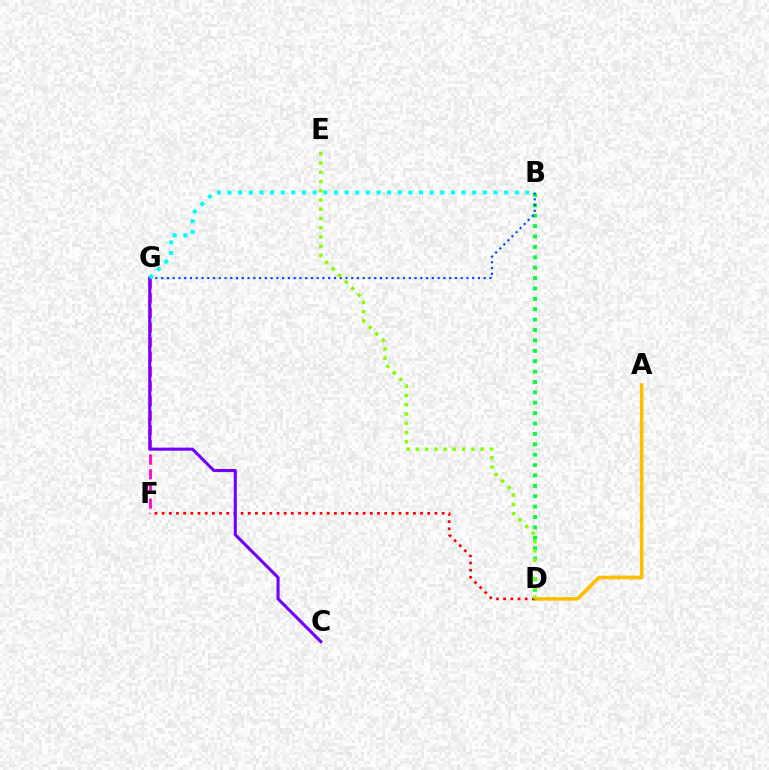{('B', 'D'): [{'color': '#00ff39', 'line_style': 'dotted', 'thickness': 2.82}], ('A', 'D'): [{'color': '#ffbd00', 'line_style': 'solid', 'thickness': 2.6}], ('B', 'G'): [{'color': '#004bff', 'line_style': 'dotted', 'thickness': 1.56}, {'color': '#00fff6', 'line_style': 'dotted', 'thickness': 2.89}], ('F', 'G'): [{'color': '#ff00cf', 'line_style': 'dashed', 'thickness': 1.99}], ('D', 'F'): [{'color': '#ff0000', 'line_style': 'dotted', 'thickness': 1.95}], ('D', 'E'): [{'color': '#84ff00', 'line_style': 'dotted', 'thickness': 2.51}], ('C', 'G'): [{'color': '#7200ff', 'line_style': 'solid', 'thickness': 2.21}]}